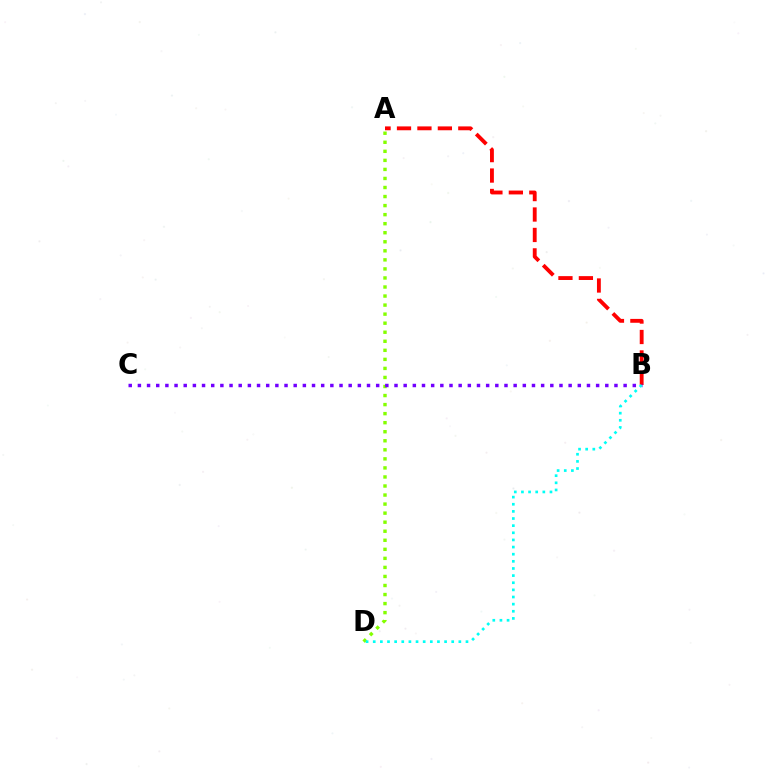{('A', 'D'): [{'color': '#84ff00', 'line_style': 'dotted', 'thickness': 2.46}], ('A', 'B'): [{'color': '#ff0000', 'line_style': 'dashed', 'thickness': 2.78}], ('B', 'C'): [{'color': '#7200ff', 'line_style': 'dotted', 'thickness': 2.49}], ('B', 'D'): [{'color': '#00fff6', 'line_style': 'dotted', 'thickness': 1.94}]}